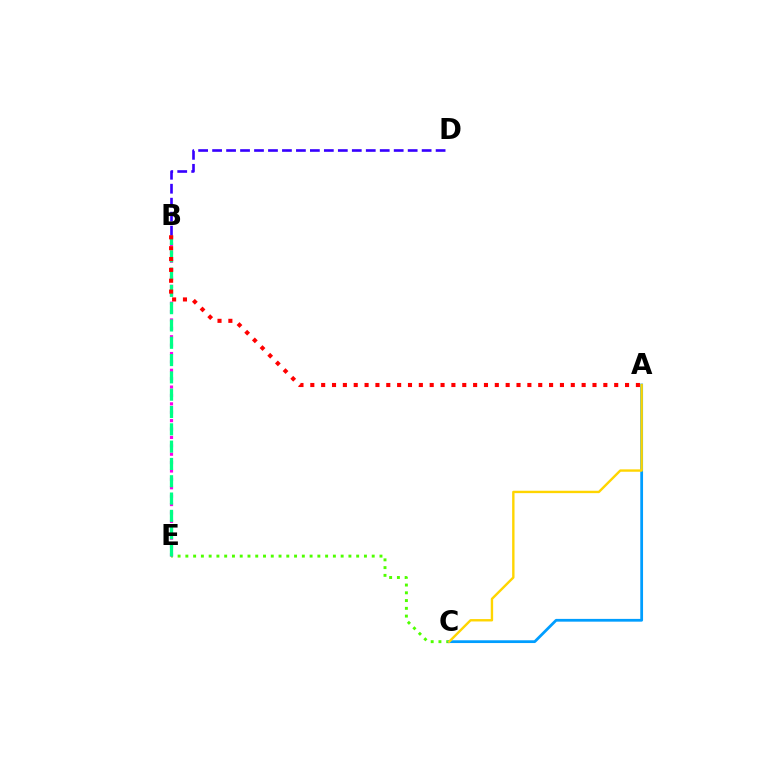{('C', 'E'): [{'color': '#4fff00', 'line_style': 'dotted', 'thickness': 2.11}], ('B', 'E'): [{'color': '#ff00ed', 'line_style': 'dotted', 'thickness': 2.28}, {'color': '#00ff86', 'line_style': 'dashed', 'thickness': 2.35}], ('B', 'D'): [{'color': '#3700ff', 'line_style': 'dashed', 'thickness': 1.9}], ('A', 'B'): [{'color': '#ff0000', 'line_style': 'dotted', 'thickness': 2.95}], ('A', 'C'): [{'color': '#009eff', 'line_style': 'solid', 'thickness': 1.99}, {'color': '#ffd500', 'line_style': 'solid', 'thickness': 1.72}]}